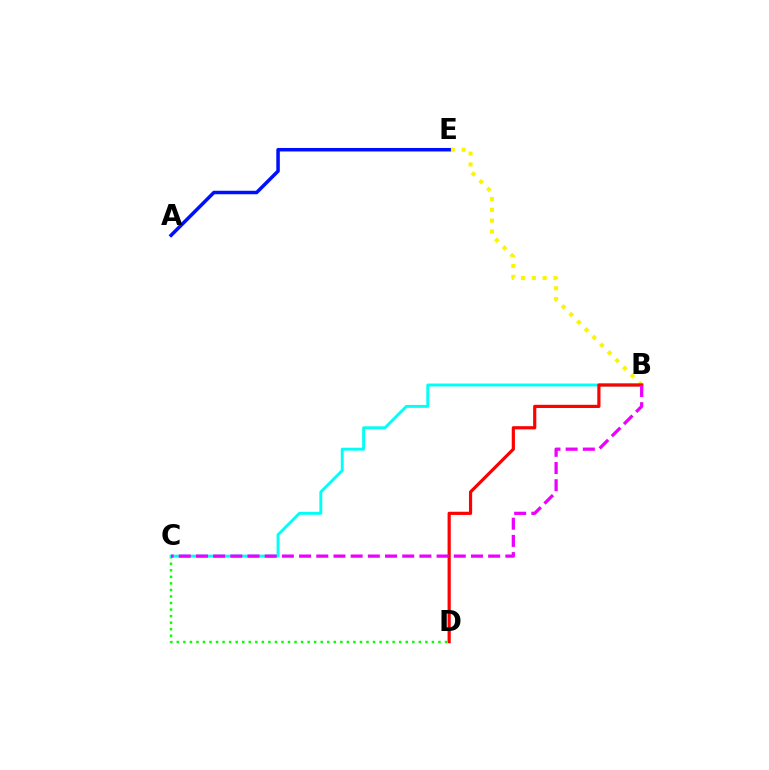{('B', 'E'): [{'color': '#fcf500', 'line_style': 'dotted', 'thickness': 2.95}], ('A', 'E'): [{'color': '#0010ff', 'line_style': 'solid', 'thickness': 2.52}], ('C', 'D'): [{'color': '#08ff00', 'line_style': 'dotted', 'thickness': 1.78}], ('B', 'C'): [{'color': '#00fff6', 'line_style': 'solid', 'thickness': 2.1}, {'color': '#ee00ff', 'line_style': 'dashed', 'thickness': 2.34}], ('B', 'D'): [{'color': '#ff0000', 'line_style': 'solid', 'thickness': 2.29}]}